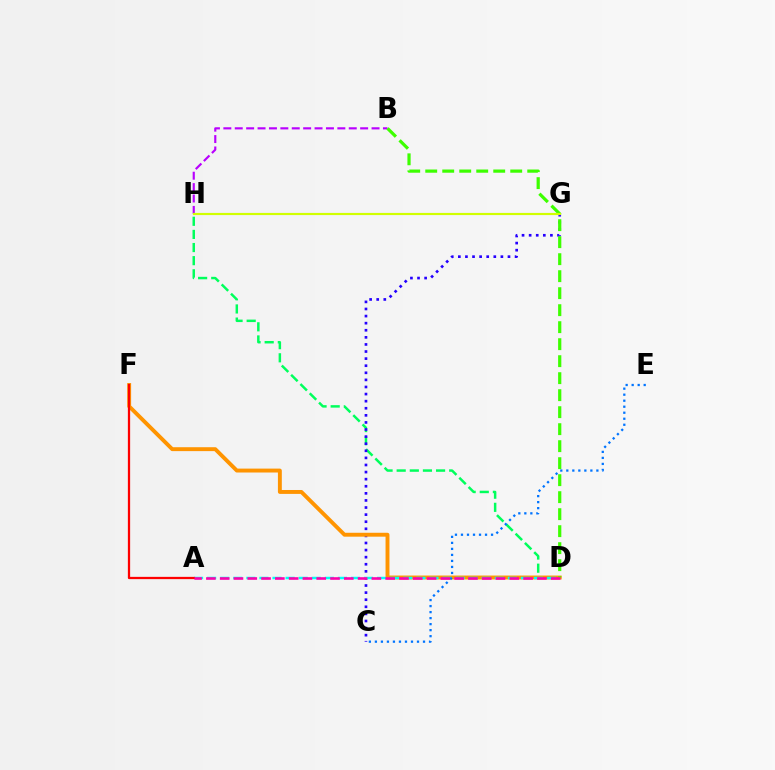{('D', 'H'): [{'color': '#00ff5c', 'line_style': 'dashed', 'thickness': 1.78}], ('C', 'G'): [{'color': '#2500ff', 'line_style': 'dotted', 'thickness': 1.93}], ('D', 'F'): [{'color': '#ff9400', 'line_style': 'solid', 'thickness': 2.81}], ('A', 'D'): [{'color': '#00fff6', 'line_style': 'dashed', 'thickness': 1.78}, {'color': '#ff00ac', 'line_style': 'dashed', 'thickness': 1.87}], ('C', 'E'): [{'color': '#0074ff', 'line_style': 'dotted', 'thickness': 1.63}], ('A', 'F'): [{'color': '#ff0000', 'line_style': 'solid', 'thickness': 1.63}], ('B', 'H'): [{'color': '#b900ff', 'line_style': 'dashed', 'thickness': 1.55}], ('B', 'D'): [{'color': '#3dff00', 'line_style': 'dashed', 'thickness': 2.31}], ('G', 'H'): [{'color': '#d1ff00', 'line_style': 'solid', 'thickness': 1.56}]}